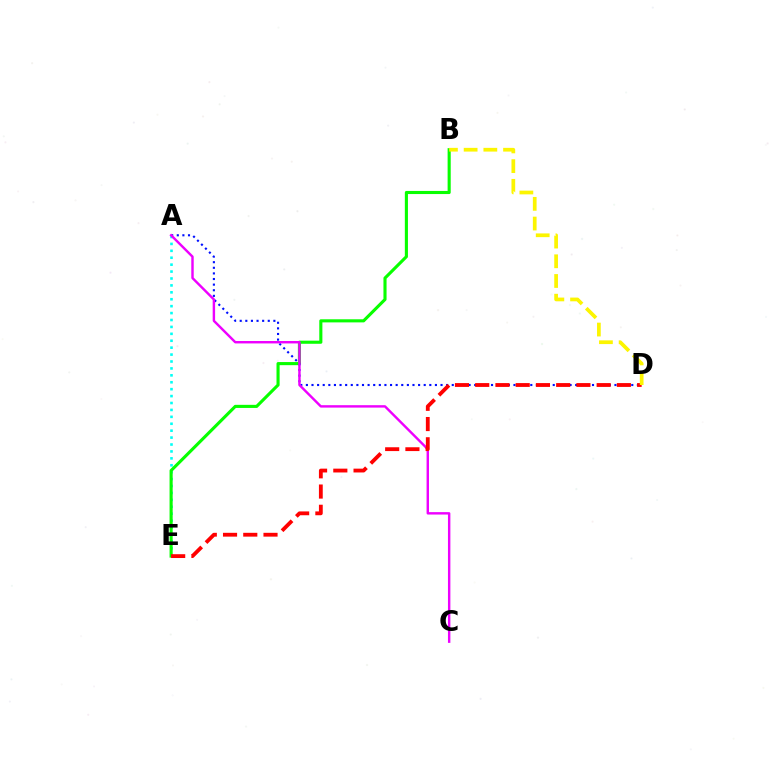{('A', 'E'): [{'color': '#00fff6', 'line_style': 'dotted', 'thickness': 1.88}], ('B', 'E'): [{'color': '#08ff00', 'line_style': 'solid', 'thickness': 2.24}], ('A', 'D'): [{'color': '#0010ff', 'line_style': 'dotted', 'thickness': 1.52}], ('A', 'C'): [{'color': '#ee00ff', 'line_style': 'solid', 'thickness': 1.74}], ('D', 'E'): [{'color': '#ff0000', 'line_style': 'dashed', 'thickness': 2.75}], ('B', 'D'): [{'color': '#fcf500', 'line_style': 'dashed', 'thickness': 2.68}]}